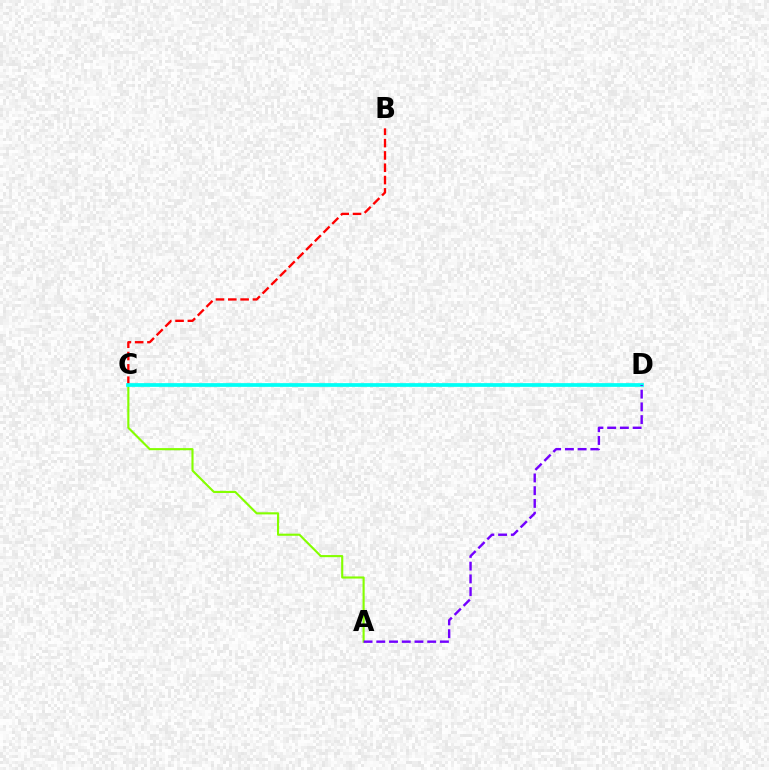{('B', 'C'): [{'color': '#ff0000', 'line_style': 'dashed', 'thickness': 1.67}], ('A', 'C'): [{'color': '#84ff00', 'line_style': 'solid', 'thickness': 1.53}], ('C', 'D'): [{'color': '#00fff6', 'line_style': 'solid', 'thickness': 2.68}], ('A', 'D'): [{'color': '#7200ff', 'line_style': 'dashed', 'thickness': 1.73}]}